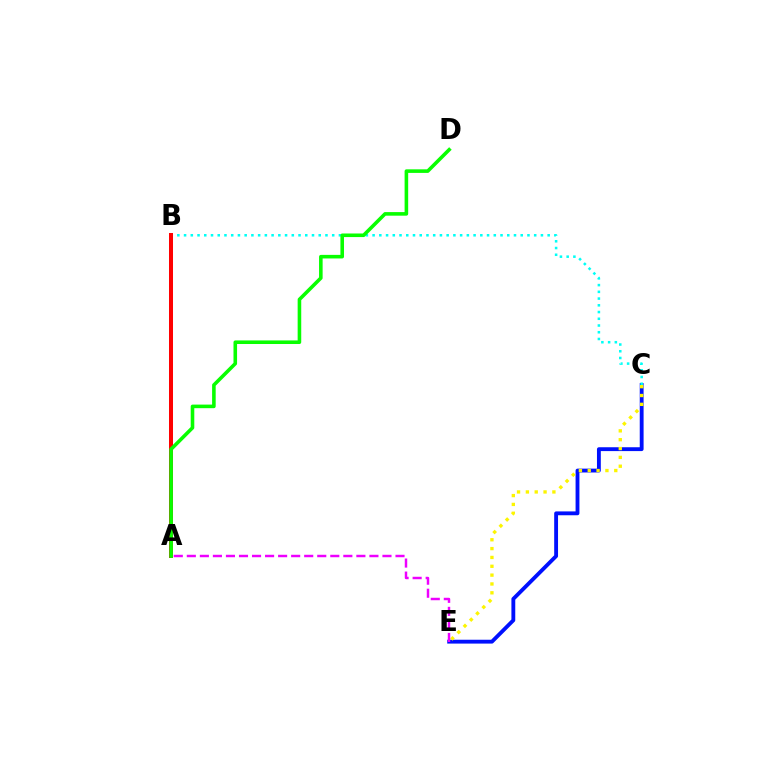{('C', 'E'): [{'color': '#0010ff', 'line_style': 'solid', 'thickness': 2.77}, {'color': '#fcf500', 'line_style': 'dotted', 'thickness': 2.4}], ('B', 'C'): [{'color': '#00fff6', 'line_style': 'dotted', 'thickness': 1.83}], ('A', 'B'): [{'color': '#ff0000', 'line_style': 'solid', 'thickness': 2.89}], ('A', 'D'): [{'color': '#08ff00', 'line_style': 'solid', 'thickness': 2.58}], ('A', 'E'): [{'color': '#ee00ff', 'line_style': 'dashed', 'thickness': 1.77}]}